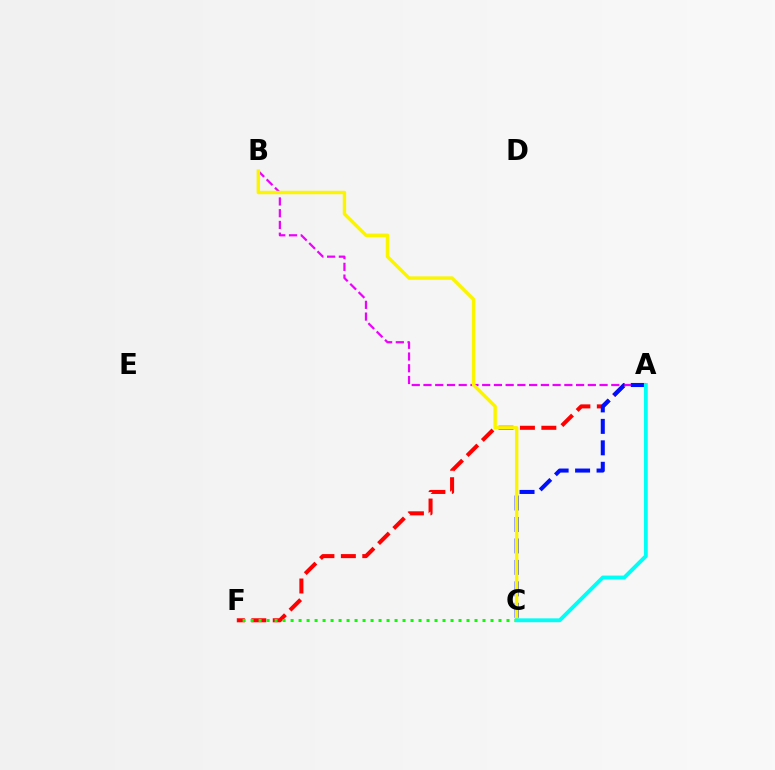{('A', 'F'): [{'color': '#ff0000', 'line_style': 'dashed', 'thickness': 2.91}], ('A', 'B'): [{'color': '#ee00ff', 'line_style': 'dashed', 'thickness': 1.59}], ('A', 'C'): [{'color': '#0010ff', 'line_style': 'dashed', 'thickness': 2.91}, {'color': '#00fff6', 'line_style': 'solid', 'thickness': 2.77}], ('B', 'C'): [{'color': '#fcf500', 'line_style': 'solid', 'thickness': 2.48}], ('C', 'F'): [{'color': '#08ff00', 'line_style': 'dotted', 'thickness': 2.17}]}